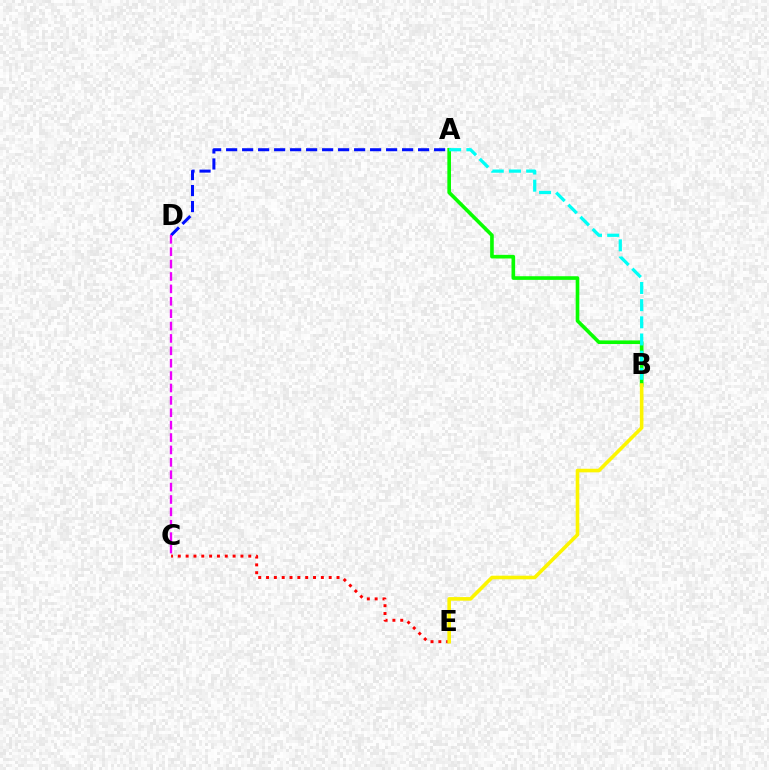{('C', 'E'): [{'color': '#ff0000', 'line_style': 'dotted', 'thickness': 2.13}], ('A', 'B'): [{'color': '#08ff00', 'line_style': 'solid', 'thickness': 2.61}, {'color': '#00fff6', 'line_style': 'dashed', 'thickness': 2.33}], ('A', 'D'): [{'color': '#0010ff', 'line_style': 'dashed', 'thickness': 2.17}], ('B', 'E'): [{'color': '#fcf500', 'line_style': 'solid', 'thickness': 2.59}], ('C', 'D'): [{'color': '#ee00ff', 'line_style': 'dashed', 'thickness': 1.68}]}